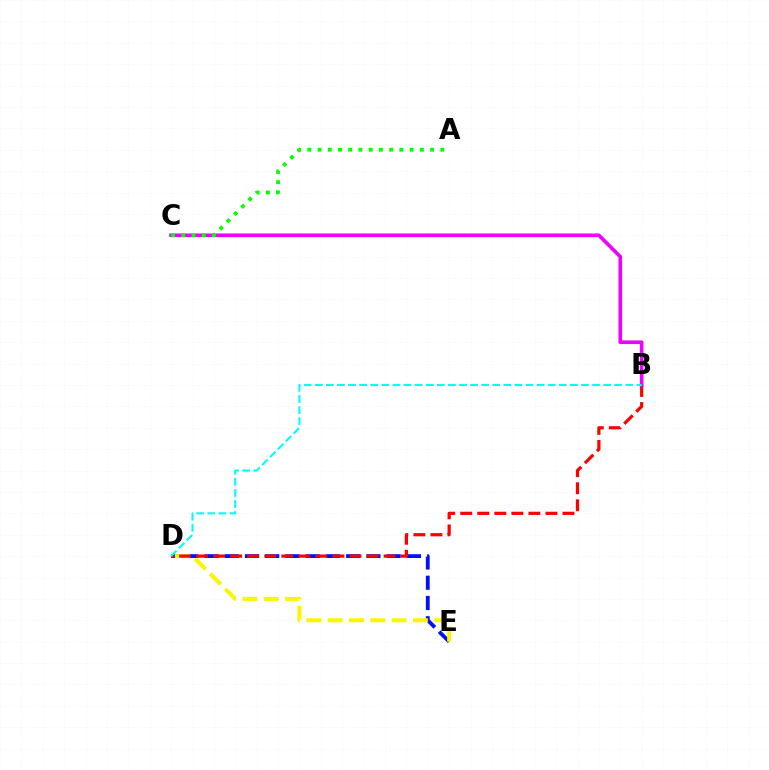{('D', 'E'): [{'color': '#0010ff', 'line_style': 'dashed', 'thickness': 2.75}, {'color': '#fcf500', 'line_style': 'dashed', 'thickness': 2.9}], ('B', 'D'): [{'color': '#ff0000', 'line_style': 'dashed', 'thickness': 2.32}, {'color': '#00fff6', 'line_style': 'dashed', 'thickness': 1.51}], ('B', 'C'): [{'color': '#ee00ff', 'line_style': 'solid', 'thickness': 2.62}], ('A', 'C'): [{'color': '#08ff00', 'line_style': 'dotted', 'thickness': 2.78}]}